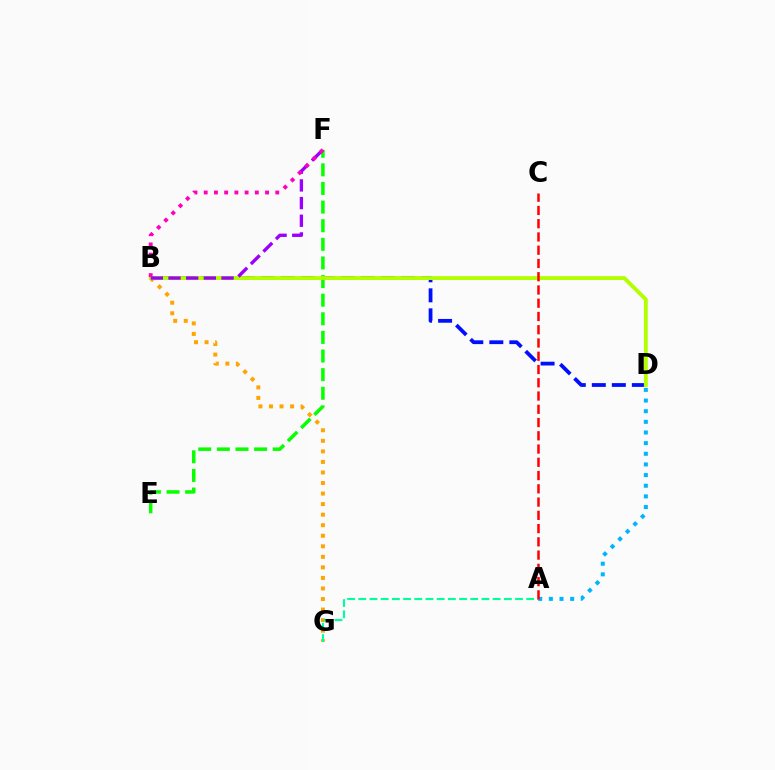{('B', 'D'): [{'color': '#0010ff', 'line_style': 'dashed', 'thickness': 2.72}, {'color': '#b3ff00', 'line_style': 'solid', 'thickness': 2.78}], ('A', 'D'): [{'color': '#00b5ff', 'line_style': 'dotted', 'thickness': 2.89}], ('B', 'G'): [{'color': '#ffa500', 'line_style': 'dotted', 'thickness': 2.87}], ('A', 'G'): [{'color': '#00ff9d', 'line_style': 'dashed', 'thickness': 1.52}], ('E', 'F'): [{'color': '#08ff00', 'line_style': 'dashed', 'thickness': 2.53}], ('B', 'F'): [{'color': '#9b00ff', 'line_style': 'dashed', 'thickness': 2.4}, {'color': '#ff00bd', 'line_style': 'dotted', 'thickness': 2.78}], ('A', 'C'): [{'color': '#ff0000', 'line_style': 'dashed', 'thickness': 1.8}]}